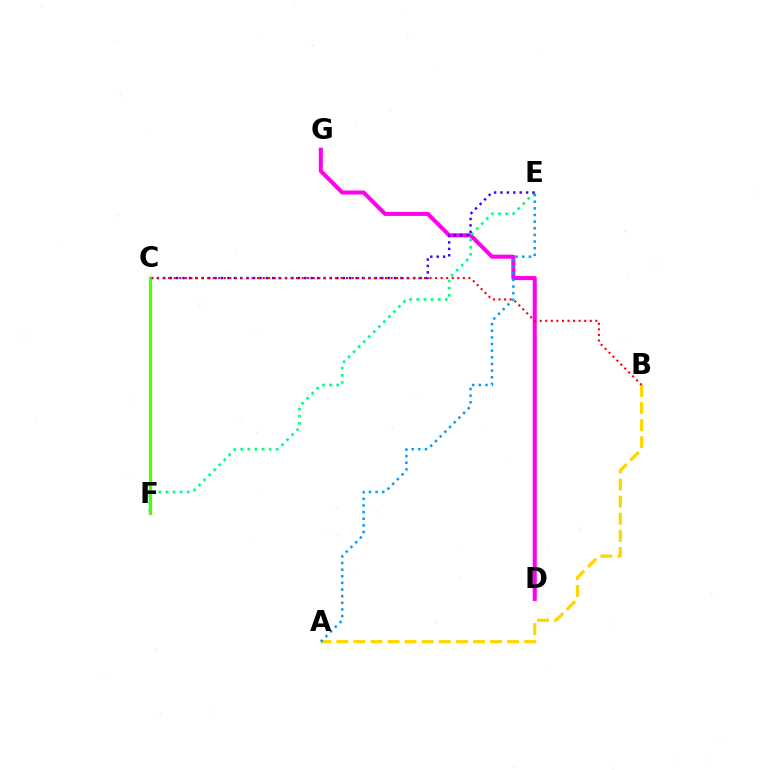{('A', 'B'): [{'color': '#ffd500', 'line_style': 'dashed', 'thickness': 2.32}], ('D', 'G'): [{'color': '#ff00ed', 'line_style': 'solid', 'thickness': 2.92}], ('E', 'F'): [{'color': '#00ff86', 'line_style': 'dotted', 'thickness': 1.93}], ('C', 'E'): [{'color': '#3700ff', 'line_style': 'dotted', 'thickness': 1.74}], ('A', 'E'): [{'color': '#009eff', 'line_style': 'dotted', 'thickness': 1.8}], ('C', 'F'): [{'color': '#4fff00', 'line_style': 'solid', 'thickness': 2.27}], ('B', 'C'): [{'color': '#ff0000', 'line_style': 'dotted', 'thickness': 1.51}]}